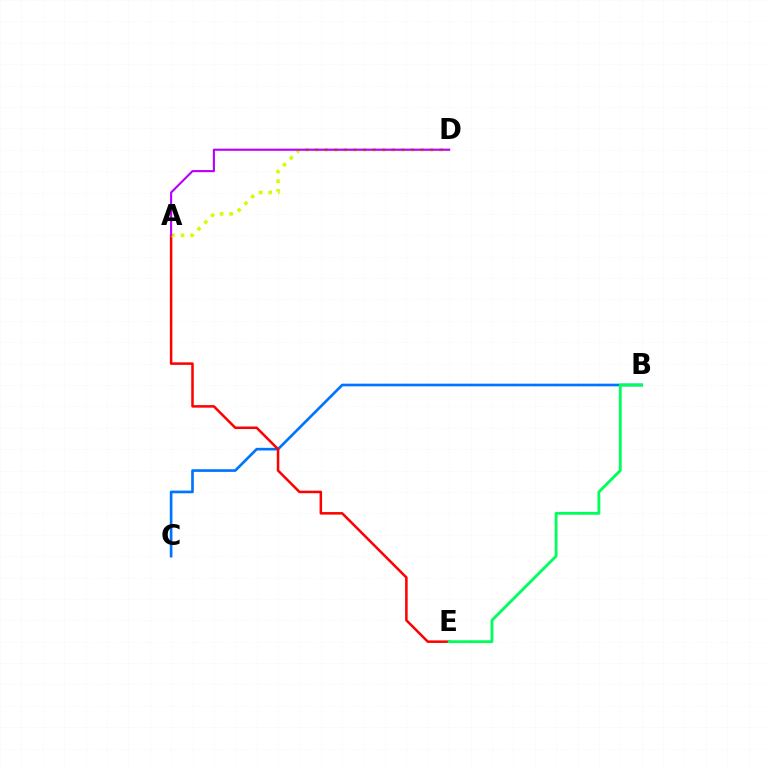{('B', 'C'): [{'color': '#0074ff', 'line_style': 'solid', 'thickness': 1.92}], ('A', 'E'): [{'color': '#ff0000', 'line_style': 'solid', 'thickness': 1.82}], ('A', 'D'): [{'color': '#d1ff00', 'line_style': 'dotted', 'thickness': 2.6}, {'color': '#b900ff', 'line_style': 'solid', 'thickness': 1.53}], ('B', 'E'): [{'color': '#00ff5c', 'line_style': 'solid', 'thickness': 2.05}]}